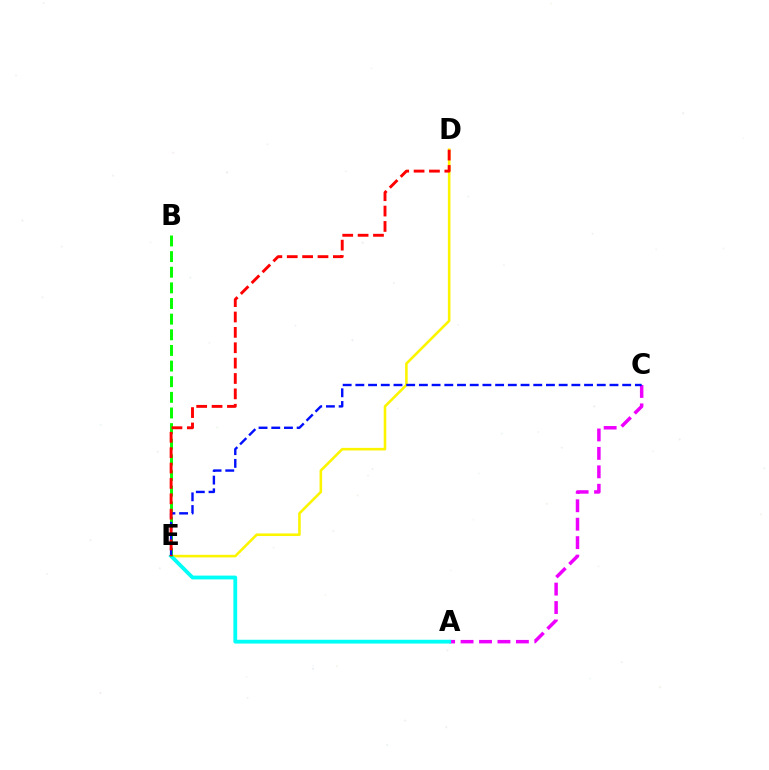{('A', 'C'): [{'color': '#ee00ff', 'line_style': 'dashed', 'thickness': 2.51}], ('D', 'E'): [{'color': '#fcf500', 'line_style': 'solid', 'thickness': 1.86}, {'color': '#ff0000', 'line_style': 'dashed', 'thickness': 2.09}], ('A', 'E'): [{'color': '#00fff6', 'line_style': 'solid', 'thickness': 2.73}], ('B', 'E'): [{'color': '#08ff00', 'line_style': 'dashed', 'thickness': 2.12}], ('C', 'E'): [{'color': '#0010ff', 'line_style': 'dashed', 'thickness': 1.73}]}